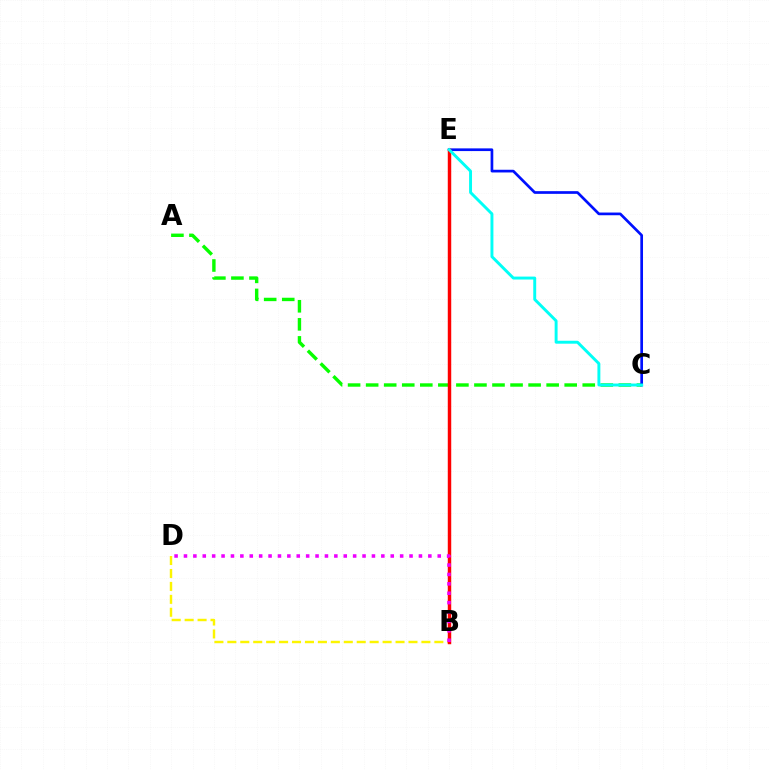{('A', 'C'): [{'color': '#08ff00', 'line_style': 'dashed', 'thickness': 2.45}], ('C', 'E'): [{'color': '#0010ff', 'line_style': 'solid', 'thickness': 1.94}, {'color': '#00fff6', 'line_style': 'solid', 'thickness': 2.11}], ('B', 'D'): [{'color': '#fcf500', 'line_style': 'dashed', 'thickness': 1.76}, {'color': '#ee00ff', 'line_style': 'dotted', 'thickness': 2.55}], ('B', 'E'): [{'color': '#ff0000', 'line_style': 'solid', 'thickness': 2.49}]}